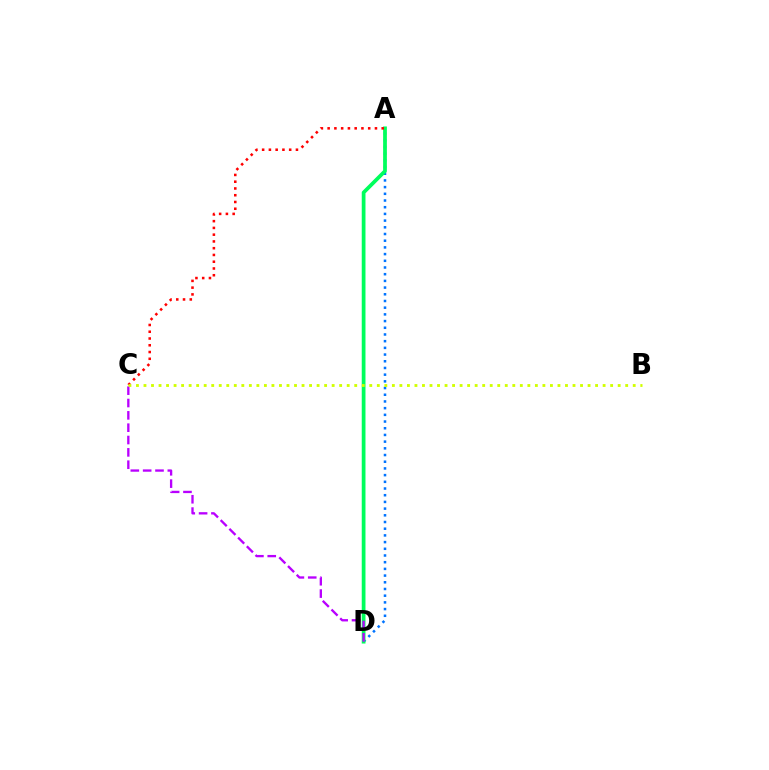{('A', 'D'): [{'color': '#0074ff', 'line_style': 'dotted', 'thickness': 1.82}, {'color': '#00ff5c', 'line_style': 'solid', 'thickness': 2.69}], ('A', 'C'): [{'color': '#ff0000', 'line_style': 'dotted', 'thickness': 1.84}], ('C', 'D'): [{'color': '#b900ff', 'line_style': 'dashed', 'thickness': 1.68}], ('B', 'C'): [{'color': '#d1ff00', 'line_style': 'dotted', 'thickness': 2.05}]}